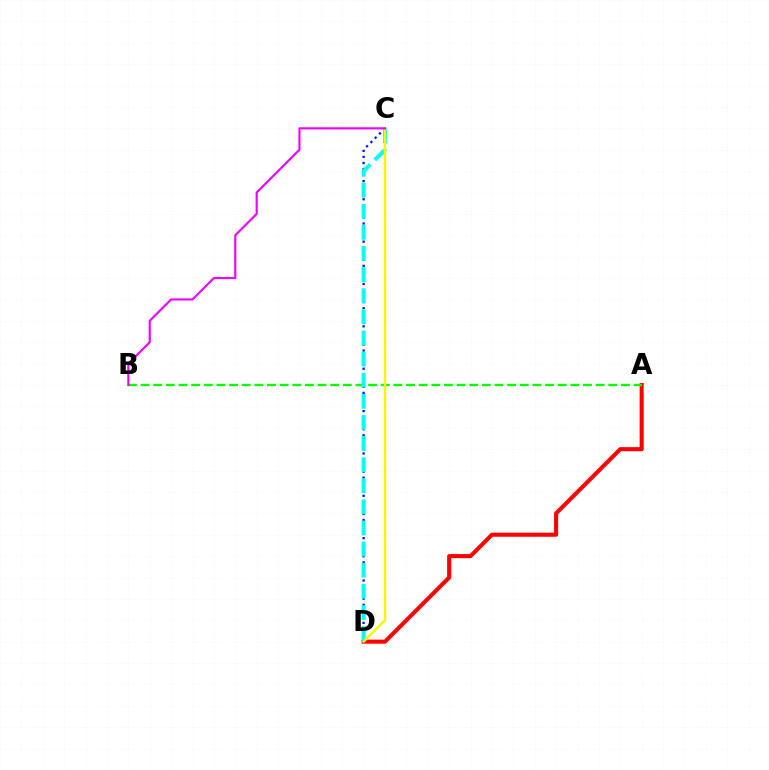{('C', 'D'): [{'color': '#0010ff', 'line_style': 'dotted', 'thickness': 1.64}, {'color': '#00fff6', 'line_style': 'dashed', 'thickness': 2.87}, {'color': '#fcf500', 'line_style': 'solid', 'thickness': 1.73}], ('A', 'D'): [{'color': '#ff0000', 'line_style': 'solid', 'thickness': 2.93}], ('A', 'B'): [{'color': '#08ff00', 'line_style': 'dashed', 'thickness': 1.72}], ('B', 'C'): [{'color': '#ee00ff', 'line_style': 'solid', 'thickness': 1.54}]}